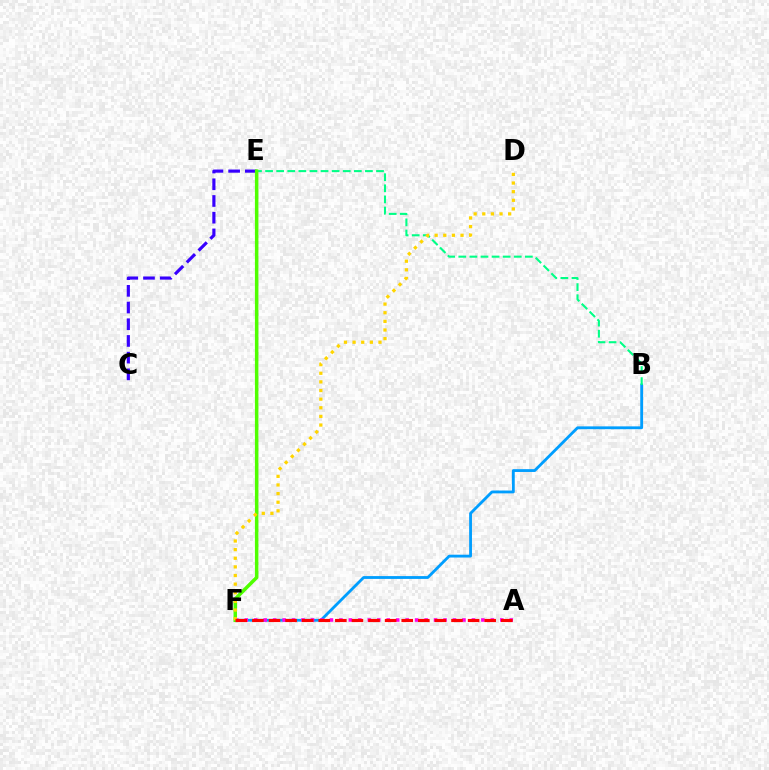{('C', 'E'): [{'color': '#3700ff', 'line_style': 'dashed', 'thickness': 2.27}], ('B', 'F'): [{'color': '#009eff', 'line_style': 'solid', 'thickness': 2.03}], ('B', 'E'): [{'color': '#00ff86', 'line_style': 'dashed', 'thickness': 1.51}], ('A', 'F'): [{'color': '#ff00ed', 'line_style': 'dotted', 'thickness': 2.57}, {'color': '#ff0000', 'line_style': 'dashed', 'thickness': 2.25}], ('E', 'F'): [{'color': '#4fff00', 'line_style': 'solid', 'thickness': 2.52}], ('D', 'F'): [{'color': '#ffd500', 'line_style': 'dotted', 'thickness': 2.34}]}